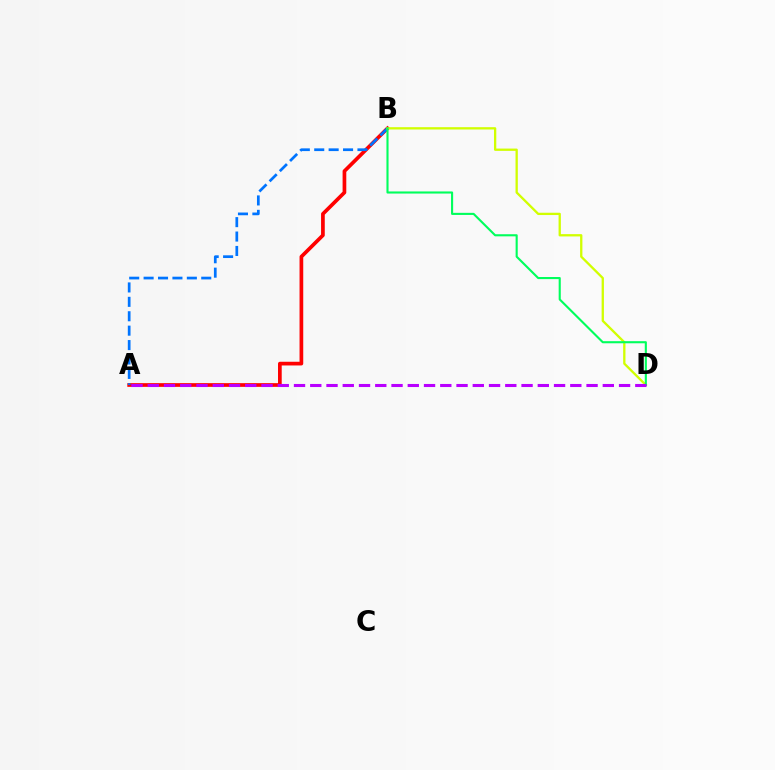{('A', 'B'): [{'color': '#ff0000', 'line_style': 'solid', 'thickness': 2.66}, {'color': '#0074ff', 'line_style': 'dashed', 'thickness': 1.96}], ('B', 'D'): [{'color': '#d1ff00', 'line_style': 'solid', 'thickness': 1.66}, {'color': '#00ff5c', 'line_style': 'solid', 'thickness': 1.52}], ('A', 'D'): [{'color': '#b900ff', 'line_style': 'dashed', 'thickness': 2.21}]}